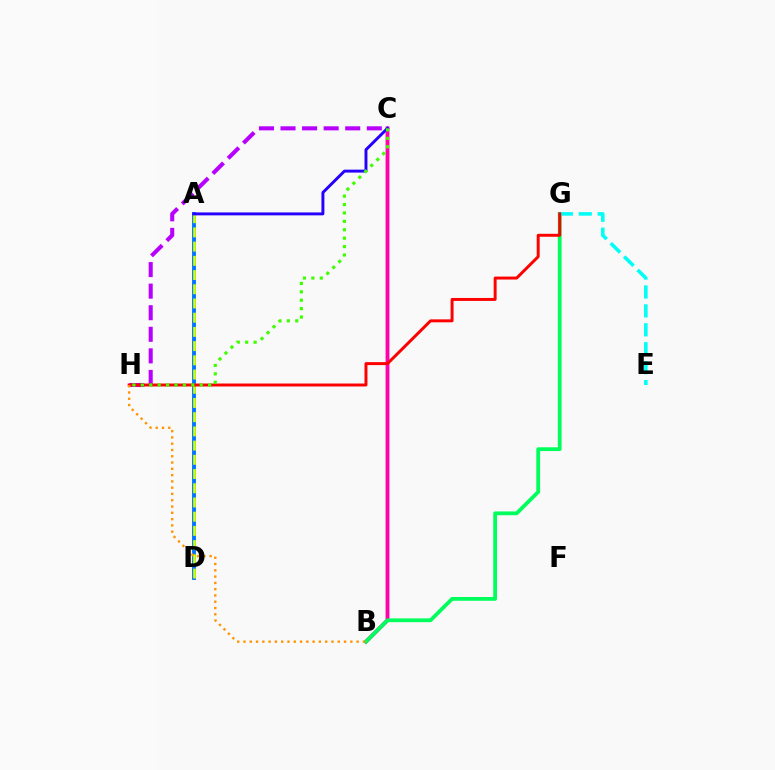{('A', 'D'): [{'color': '#0074ff', 'line_style': 'solid', 'thickness': 2.78}, {'color': '#d1ff00', 'line_style': 'dashed', 'thickness': 1.93}], ('B', 'C'): [{'color': '#ff00ac', 'line_style': 'solid', 'thickness': 2.75}], ('C', 'H'): [{'color': '#b900ff', 'line_style': 'dashed', 'thickness': 2.93}, {'color': '#3dff00', 'line_style': 'dotted', 'thickness': 2.29}], ('B', 'G'): [{'color': '#00ff5c', 'line_style': 'solid', 'thickness': 2.73}], ('E', 'G'): [{'color': '#00fff6', 'line_style': 'dashed', 'thickness': 2.57}], ('G', 'H'): [{'color': '#ff0000', 'line_style': 'solid', 'thickness': 2.13}], ('A', 'C'): [{'color': '#2500ff', 'line_style': 'solid', 'thickness': 2.11}], ('B', 'H'): [{'color': '#ff9400', 'line_style': 'dotted', 'thickness': 1.71}]}